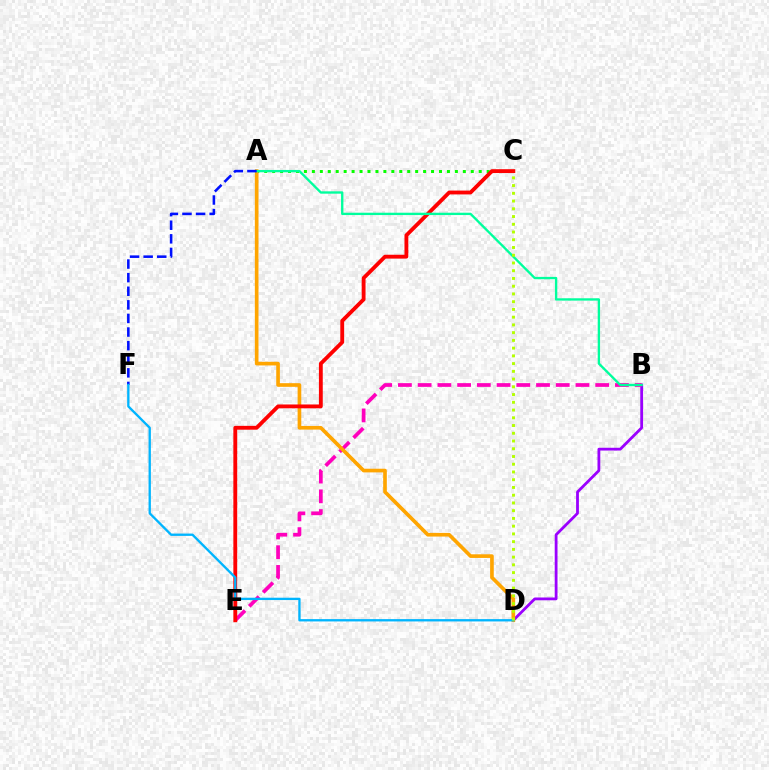{('B', 'D'): [{'color': '#9b00ff', 'line_style': 'solid', 'thickness': 2.01}], ('B', 'E'): [{'color': '#ff00bd', 'line_style': 'dashed', 'thickness': 2.68}], ('A', 'C'): [{'color': '#08ff00', 'line_style': 'dotted', 'thickness': 2.16}], ('A', 'D'): [{'color': '#ffa500', 'line_style': 'solid', 'thickness': 2.63}], ('C', 'E'): [{'color': '#ff0000', 'line_style': 'solid', 'thickness': 2.77}], ('A', 'B'): [{'color': '#00ff9d', 'line_style': 'solid', 'thickness': 1.69}], ('A', 'F'): [{'color': '#0010ff', 'line_style': 'dashed', 'thickness': 1.85}], ('D', 'F'): [{'color': '#00b5ff', 'line_style': 'solid', 'thickness': 1.68}], ('C', 'D'): [{'color': '#b3ff00', 'line_style': 'dotted', 'thickness': 2.1}]}